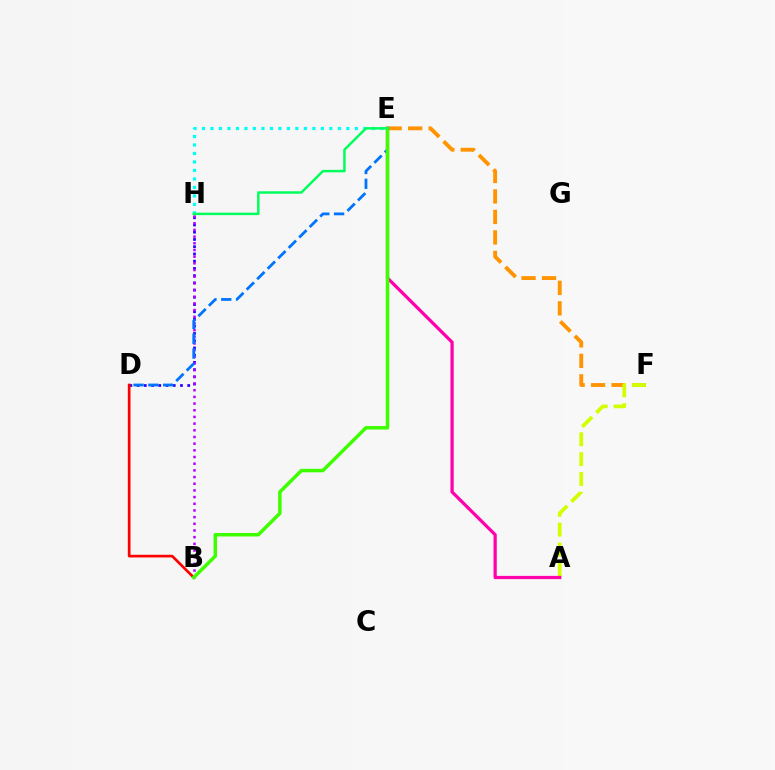{('E', 'H'): [{'color': '#00fff6', 'line_style': 'dotted', 'thickness': 2.31}, {'color': '#00ff5c', 'line_style': 'solid', 'thickness': 1.78}], ('E', 'F'): [{'color': '#ff9400', 'line_style': 'dashed', 'thickness': 2.78}], ('A', 'F'): [{'color': '#d1ff00', 'line_style': 'dashed', 'thickness': 2.7}], ('D', 'H'): [{'color': '#2500ff', 'line_style': 'dotted', 'thickness': 1.96}], ('B', 'H'): [{'color': '#b900ff', 'line_style': 'dotted', 'thickness': 1.81}], ('D', 'E'): [{'color': '#0074ff', 'line_style': 'dashed', 'thickness': 2.01}], ('A', 'E'): [{'color': '#ff00ac', 'line_style': 'solid', 'thickness': 2.33}], ('B', 'D'): [{'color': '#ff0000', 'line_style': 'solid', 'thickness': 1.93}], ('B', 'E'): [{'color': '#3dff00', 'line_style': 'solid', 'thickness': 2.51}]}